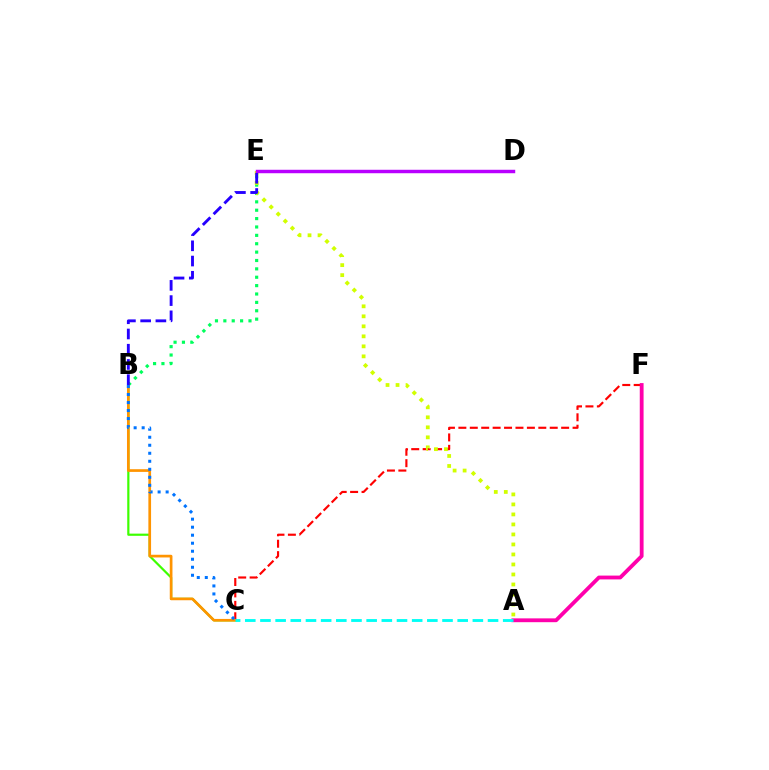{('C', 'F'): [{'color': '#ff0000', 'line_style': 'dashed', 'thickness': 1.55}], ('B', 'C'): [{'color': '#3dff00', 'line_style': 'solid', 'thickness': 1.58}, {'color': '#ff9400', 'line_style': 'solid', 'thickness': 1.94}, {'color': '#0074ff', 'line_style': 'dotted', 'thickness': 2.18}], ('B', 'E'): [{'color': '#00ff5c', 'line_style': 'dotted', 'thickness': 2.28}, {'color': '#2500ff', 'line_style': 'dashed', 'thickness': 2.07}], ('A', 'E'): [{'color': '#d1ff00', 'line_style': 'dotted', 'thickness': 2.72}], ('A', 'F'): [{'color': '#ff00ac', 'line_style': 'solid', 'thickness': 2.75}], ('D', 'E'): [{'color': '#b900ff', 'line_style': 'solid', 'thickness': 2.49}], ('A', 'C'): [{'color': '#00fff6', 'line_style': 'dashed', 'thickness': 2.06}]}